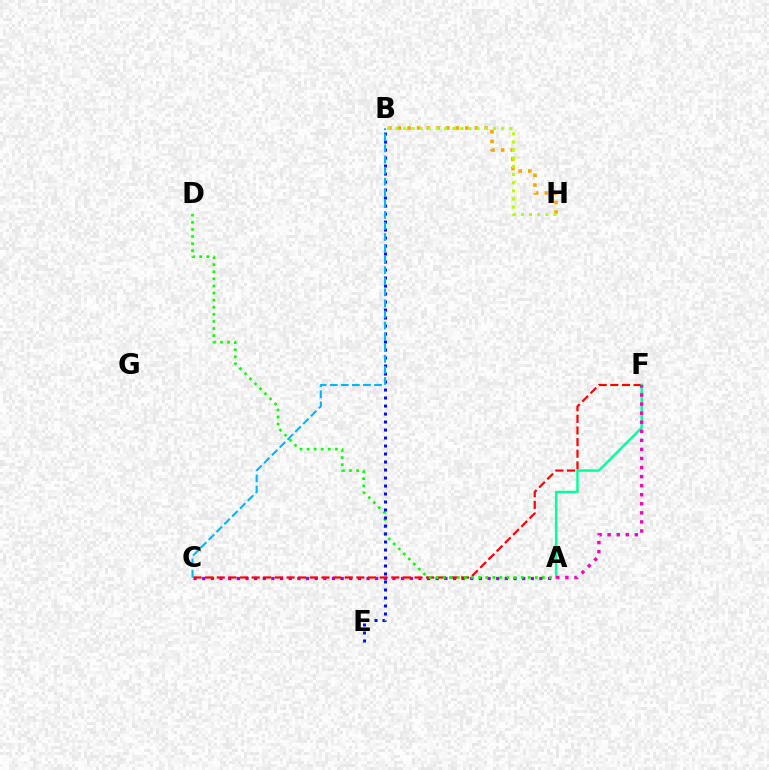{('B', 'H'): [{'color': '#ffa500', 'line_style': 'dotted', 'thickness': 2.62}, {'color': '#b3ff00', 'line_style': 'dotted', 'thickness': 2.21}], ('A', 'C'): [{'color': '#9b00ff', 'line_style': 'dotted', 'thickness': 2.35}], ('C', 'F'): [{'color': '#ff0000', 'line_style': 'dashed', 'thickness': 1.58}], ('A', 'D'): [{'color': '#08ff00', 'line_style': 'dotted', 'thickness': 1.93}], ('B', 'E'): [{'color': '#0010ff', 'line_style': 'dotted', 'thickness': 2.17}], ('A', 'F'): [{'color': '#00ff9d', 'line_style': 'solid', 'thickness': 1.75}, {'color': '#ff00bd', 'line_style': 'dotted', 'thickness': 2.46}], ('B', 'C'): [{'color': '#00b5ff', 'line_style': 'dashed', 'thickness': 1.5}]}